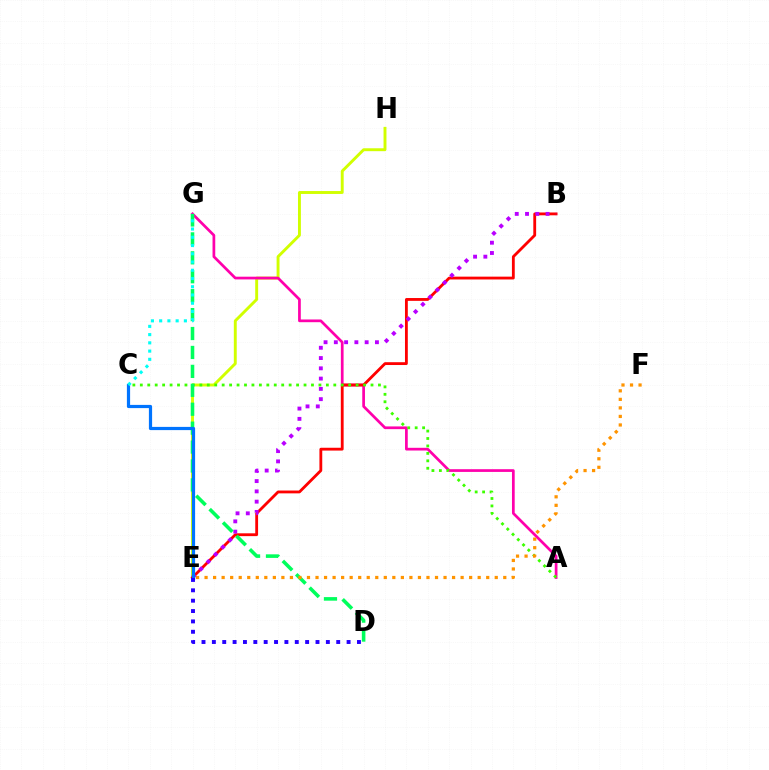{('E', 'H'): [{'color': '#d1ff00', 'line_style': 'solid', 'thickness': 2.1}], ('A', 'G'): [{'color': '#ff00ac', 'line_style': 'solid', 'thickness': 1.96}], ('B', 'E'): [{'color': '#ff0000', 'line_style': 'solid', 'thickness': 2.03}, {'color': '#b900ff', 'line_style': 'dotted', 'thickness': 2.79}], ('A', 'C'): [{'color': '#3dff00', 'line_style': 'dotted', 'thickness': 2.02}], ('D', 'G'): [{'color': '#00ff5c', 'line_style': 'dashed', 'thickness': 2.57}], ('E', 'F'): [{'color': '#ff9400', 'line_style': 'dotted', 'thickness': 2.32}], ('C', 'E'): [{'color': '#0074ff', 'line_style': 'solid', 'thickness': 2.31}], ('D', 'E'): [{'color': '#2500ff', 'line_style': 'dotted', 'thickness': 2.82}], ('C', 'G'): [{'color': '#00fff6', 'line_style': 'dotted', 'thickness': 2.24}]}